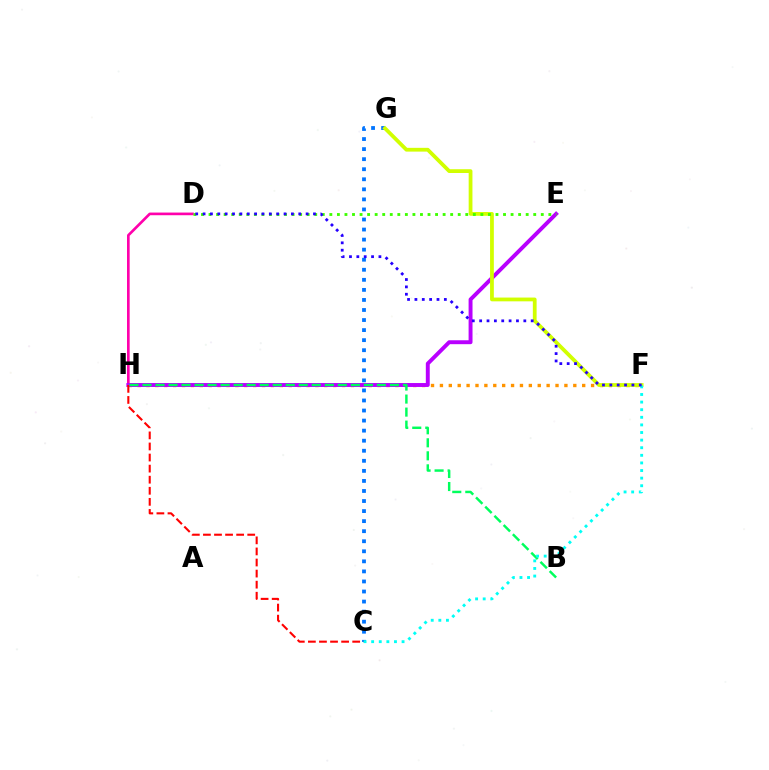{('C', 'G'): [{'color': '#0074ff', 'line_style': 'dotted', 'thickness': 2.73}], ('F', 'H'): [{'color': '#ff9400', 'line_style': 'dotted', 'thickness': 2.42}], ('D', 'H'): [{'color': '#ff00ac', 'line_style': 'solid', 'thickness': 1.91}], ('E', 'H'): [{'color': '#b900ff', 'line_style': 'solid', 'thickness': 2.82}], ('C', 'H'): [{'color': '#ff0000', 'line_style': 'dashed', 'thickness': 1.5}], ('F', 'G'): [{'color': '#d1ff00', 'line_style': 'solid', 'thickness': 2.72}], ('B', 'H'): [{'color': '#00ff5c', 'line_style': 'dashed', 'thickness': 1.77}], ('D', 'E'): [{'color': '#3dff00', 'line_style': 'dotted', 'thickness': 2.05}], ('C', 'F'): [{'color': '#00fff6', 'line_style': 'dotted', 'thickness': 2.07}], ('D', 'F'): [{'color': '#2500ff', 'line_style': 'dotted', 'thickness': 2.0}]}